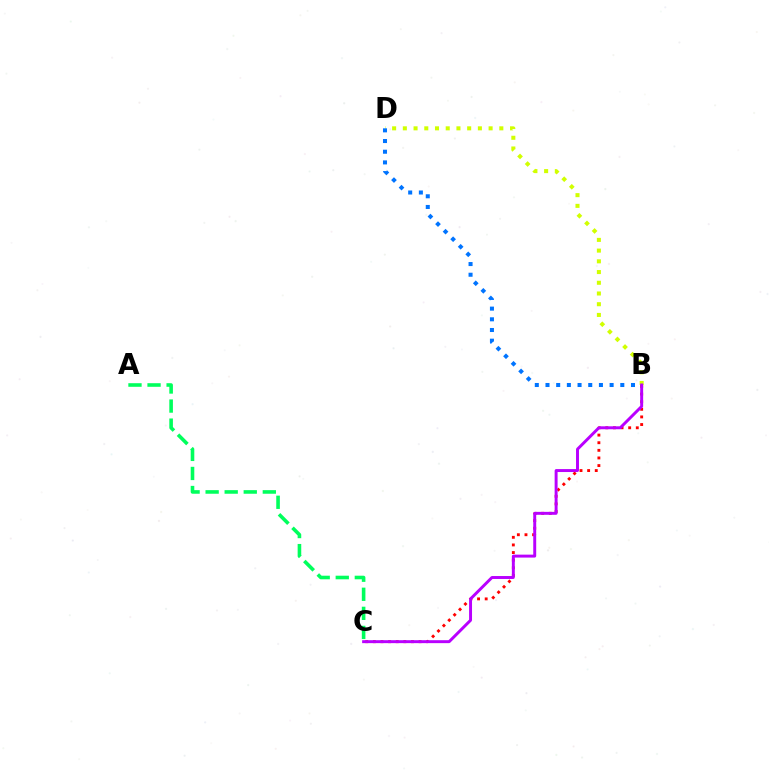{('B', 'D'): [{'color': '#d1ff00', 'line_style': 'dotted', 'thickness': 2.91}, {'color': '#0074ff', 'line_style': 'dotted', 'thickness': 2.9}], ('B', 'C'): [{'color': '#ff0000', 'line_style': 'dotted', 'thickness': 2.07}, {'color': '#b900ff', 'line_style': 'solid', 'thickness': 2.12}], ('A', 'C'): [{'color': '#00ff5c', 'line_style': 'dashed', 'thickness': 2.59}]}